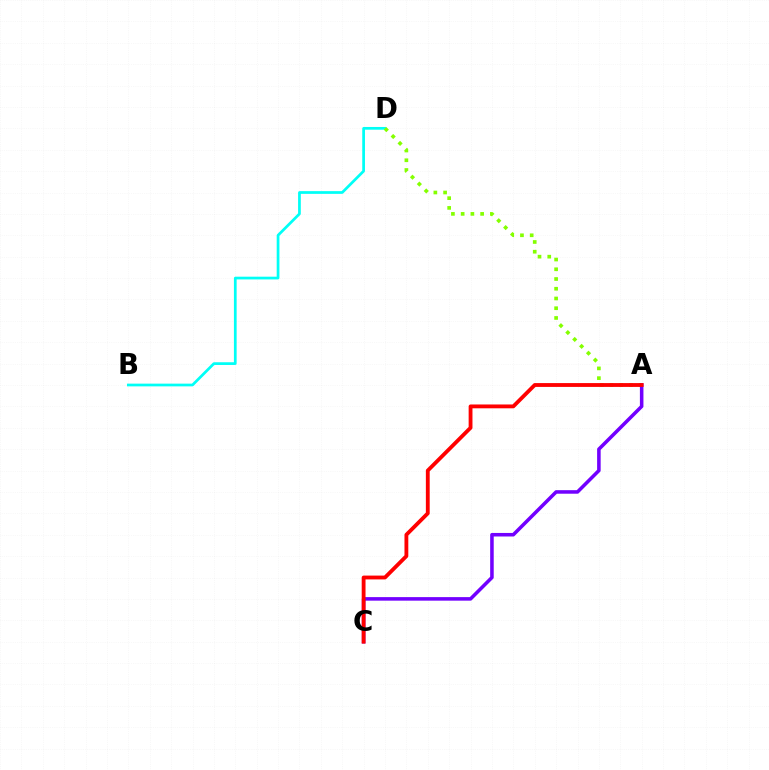{('B', 'D'): [{'color': '#00fff6', 'line_style': 'solid', 'thickness': 1.97}], ('A', 'D'): [{'color': '#84ff00', 'line_style': 'dotted', 'thickness': 2.65}], ('A', 'C'): [{'color': '#7200ff', 'line_style': 'solid', 'thickness': 2.55}, {'color': '#ff0000', 'line_style': 'solid', 'thickness': 2.76}]}